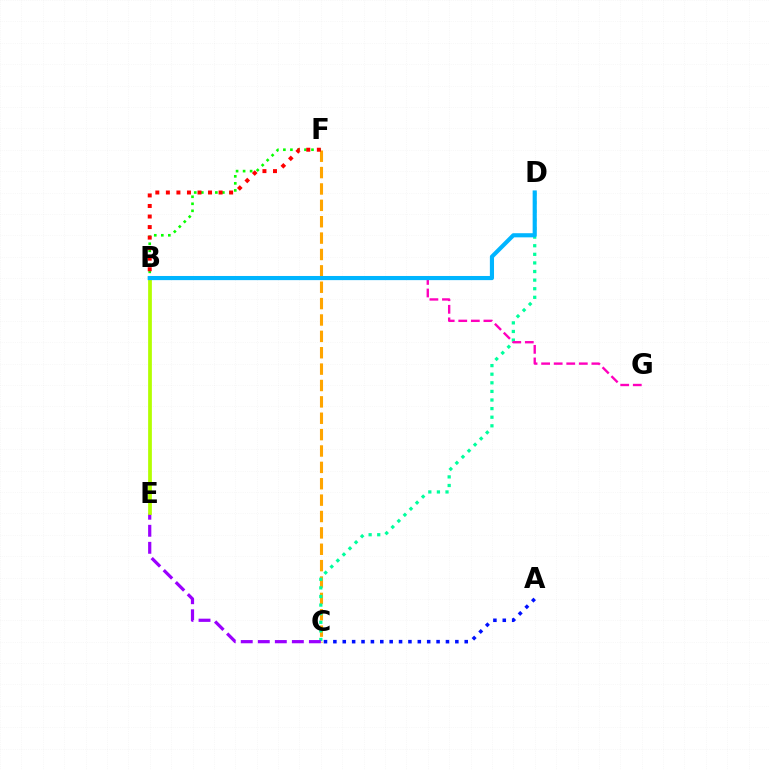{('B', 'F'): [{'color': '#08ff00', 'line_style': 'dotted', 'thickness': 1.91}, {'color': '#ff0000', 'line_style': 'dotted', 'thickness': 2.86}], ('C', 'F'): [{'color': '#ffa500', 'line_style': 'dashed', 'thickness': 2.22}], ('C', 'D'): [{'color': '#00ff9d', 'line_style': 'dotted', 'thickness': 2.34}], ('C', 'E'): [{'color': '#9b00ff', 'line_style': 'dashed', 'thickness': 2.31}], ('B', 'G'): [{'color': '#ff00bd', 'line_style': 'dashed', 'thickness': 1.71}], ('B', 'E'): [{'color': '#b3ff00', 'line_style': 'solid', 'thickness': 2.69}], ('A', 'C'): [{'color': '#0010ff', 'line_style': 'dotted', 'thickness': 2.55}], ('B', 'D'): [{'color': '#00b5ff', 'line_style': 'solid', 'thickness': 2.98}]}